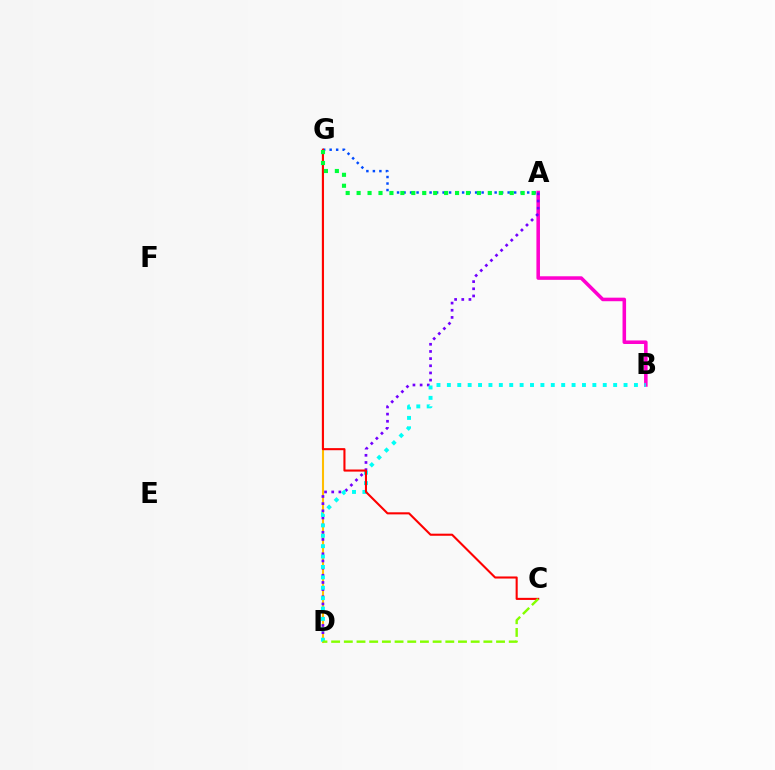{('D', 'G'): [{'color': '#ffbd00', 'line_style': 'solid', 'thickness': 1.5}], ('A', 'B'): [{'color': '#ff00cf', 'line_style': 'solid', 'thickness': 2.56}], ('A', 'D'): [{'color': '#7200ff', 'line_style': 'dotted', 'thickness': 1.95}], ('A', 'G'): [{'color': '#004bff', 'line_style': 'dotted', 'thickness': 1.77}, {'color': '#00ff39', 'line_style': 'dotted', 'thickness': 2.97}], ('B', 'D'): [{'color': '#00fff6', 'line_style': 'dotted', 'thickness': 2.82}], ('C', 'G'): [{'color': '#ff0000', 'line_style': 'solid', 'thickness': 1.51}], ('C', 'D'): [{'color': '#84ff00', 'line_style': 'dashed', 'thickness': 1.72}]}